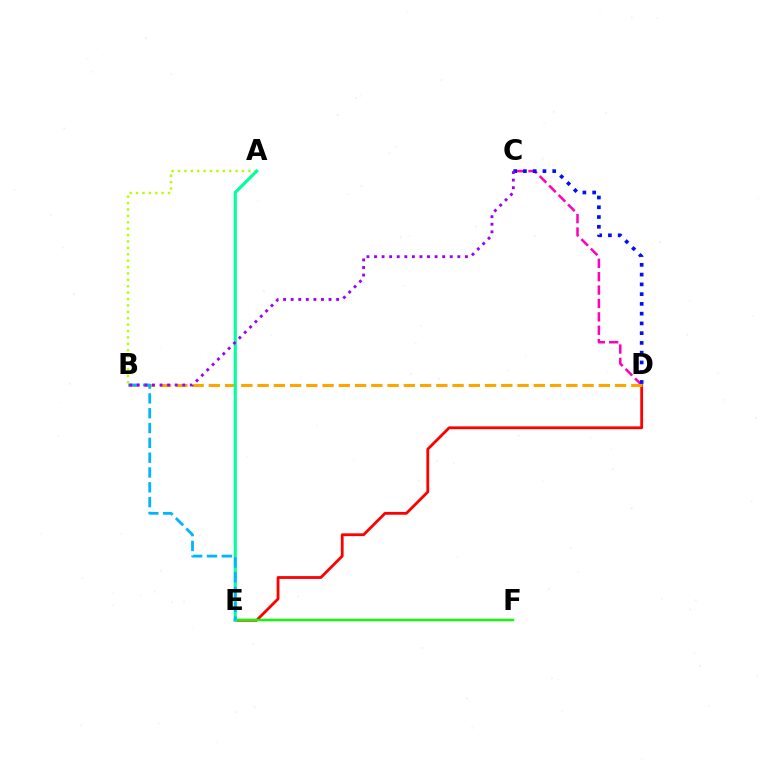{('D', 'E'): [{'color': '#ff0000', 'line_style': 'solid', 'thickness': 2.01}], ('C', 'D'): [{'color': '#ff00bd', 'line_style': 'dashed', 'thickness': 1.82}, {'color': '#0010ff', 'line_style': 'dotted', 'thickness': 2.65}], ('E', 'F'): [{'color': '#08ff00', 'line_style': 'solid', 'thickness': 1.74}], ('B', 'D'): [{'color': '#ffa500', 'line_style': 'dashed', 'thickness': 2.21}], ('A', 'B'): [{'color': '#b3ff00', 'line_style': 'dotted', 'thickness': 1.74}], ('A', 'E'): [{'color': '#00ff9d', 'line_style': 'solid', 'thickness': 2.24}], ('B', 'E'): [{'color': '#00b5ff', 'line_style': 'dashed', 'thickness': 2.01}], ('B', 'C'): [{'color': '#9b00ff', 'line_style': 'dotted', 'thickness': 2.06}]}